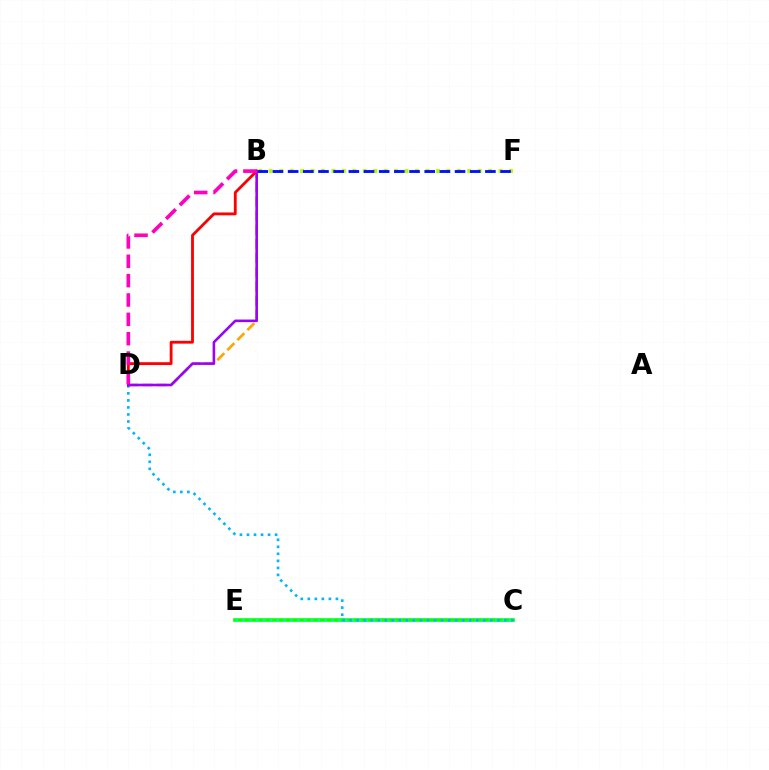{('C', 'E'): [{'color': '#08ff00', 'line_style': 'solid', 'thickness': 2.6}, {'color': '#00ff9d', 'line_style': 'dotted', 'thickness': 1.86}], ('B', 'D'): [{'color': '#ffa500', 'line_style': 'dashed', 'thickness': 1.93}, {'color': '#ff0000', 'line_style': 'solid', 'thickness': 2.04}, {'color': '#9b00ff', 'line_style': 'solid', 'thickness': 1.87}, {'color': '#ff00bd', 'line_style': 'dashed', 'thickness': 2.63}], ('C', 'D'): [{'color': '#00b5ff', 'line_style': 'dotted', 'thickness': 1.91}], ('B', 'F'): [{'color': '#b3ff00', 'line_style': 'dotted', 'thickness': 2.84}, {'color': '#0010ff', 'line_style': 'dashed', 'thickness': 2.06}]}